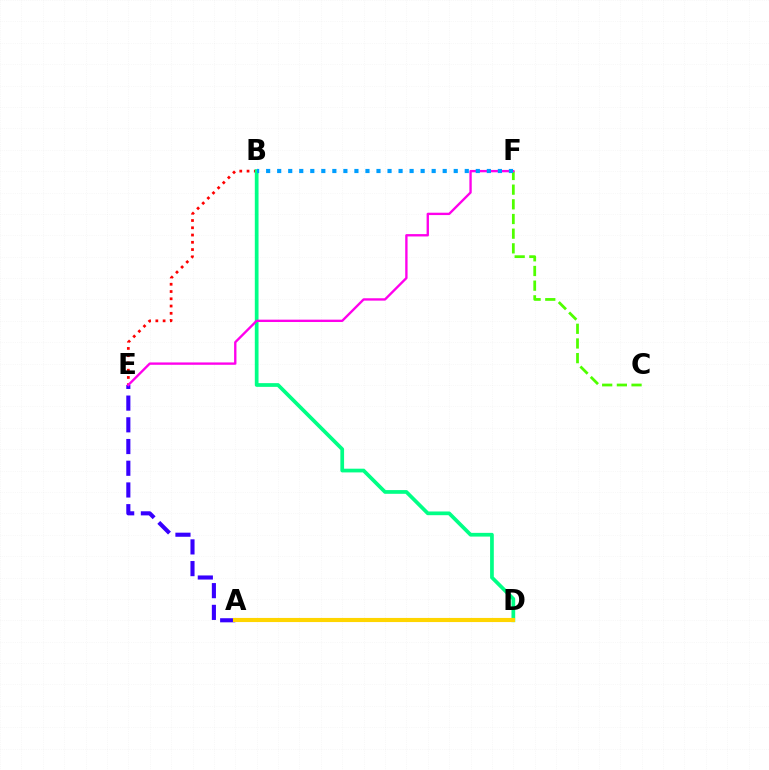{('A', 'E'): [{'color': '#3700ff', 'line_style': 'dashed', 'thickness': 2.95}], ('B', 'E'): [{'color': '#ff0000', 'line_style': 'dotted', 'thickness': 1.97}], ('B', 'D'): [{'color': '#00ff86', 'line_style': 'solid', 'thickness': 2.68}], ('C', 'F'): [{'color': '#4fff00', 'line_style': 'dashed', 'thickness': 1.99}], ('A', 'D'): [{'color': '#ffd500', 'line_style': 'solid', 'thickness': 2.96}], ('E', 'F'): [{'color': '#ff00ed', 'line_style': 'solid', 'thickness': 1.7}], ('B', 'F'): [{'color': '#009eff', 'line_style': 'dotted', 'thickness': 3.0}]}